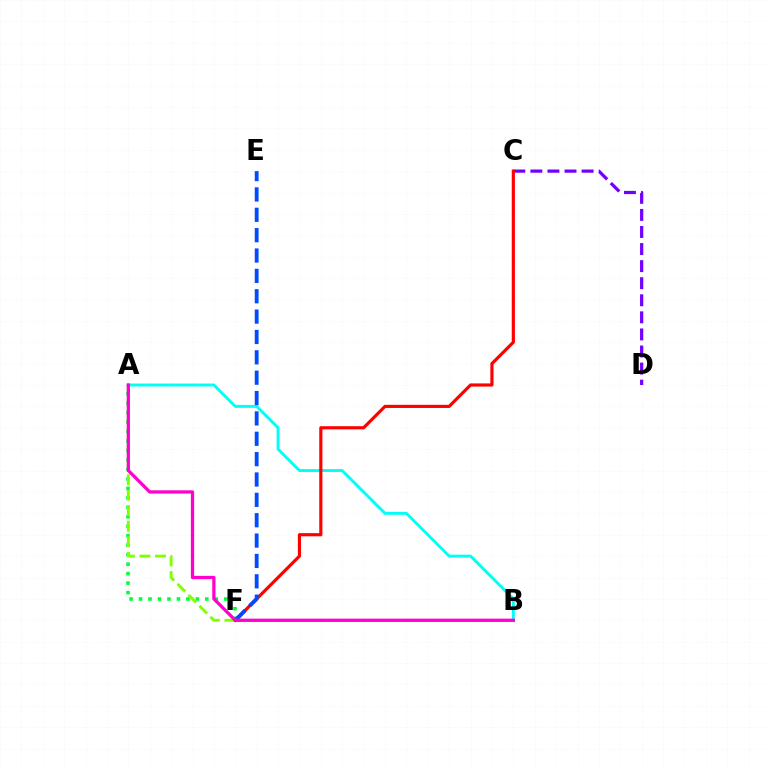{('C', 'D'): [{'color': '#7200ff', 'line_style': 'dashed', 'thickness': 2.32}], ('A', 'B'): [{'color': '#00fff6', 'line_style': 'solid', 'thickness': 2.11}, {'color': '#ff00cf', 'line_style': 'solid', 'thickness': 2.35}], ('B', 'F'): [{'color': '#ffbd00', 'line_style': 'dashed', 'thickness': 1.95}], ('A', 'F'): [{'color': '#00ff39', 'line_style': 'dotted', 'thickness': 2.57}, {'color': '#84ff00', 'line_style': 'dashed', 'thickness': 2.11}], ('C', 'F'): [{'color': '#ff0000', 'line_style': 'solid', 'thickness': 2.28}], ('E', 'F'): [{'color': '#004bff', 'line_style': 'dashed', 'thickness': 2.77}]}